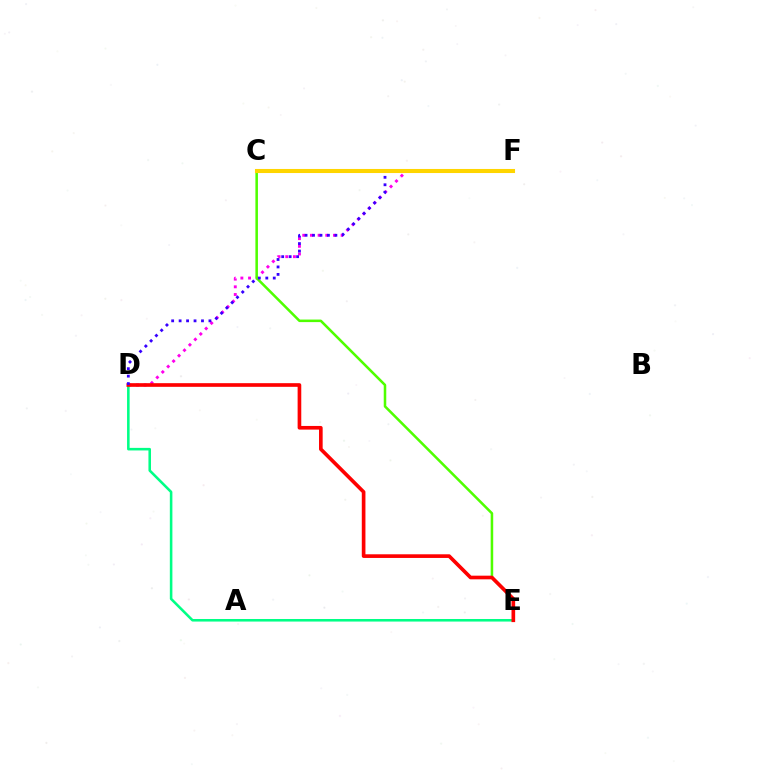{('D', 'F'): [{'color': '#ff00ed', 'line_style': 'dotted', 'thickness': 2.09}, {'color': '#3700ff', 'line_style': 'dotted', 'thickness': 2.03}], ('C', 'E'): [{'color': '#4fff00', 'line_style': 'solid', 'thickness': 1.83}], ('D', 'E'): [{'color': '#00ff86', 'line_style': 'solid', 'thickness': 1.85}, {'color': '#ff0000', 'line_style': 'solid', 'thickness': 2.63}], ('C', 'F'): [{'color': '#009eff', 'line_style': 'dashed', 'thickness': 1.67}, {'color': '#ffd500', 'line_style': 'solid', 'thickness': 2.93}]}